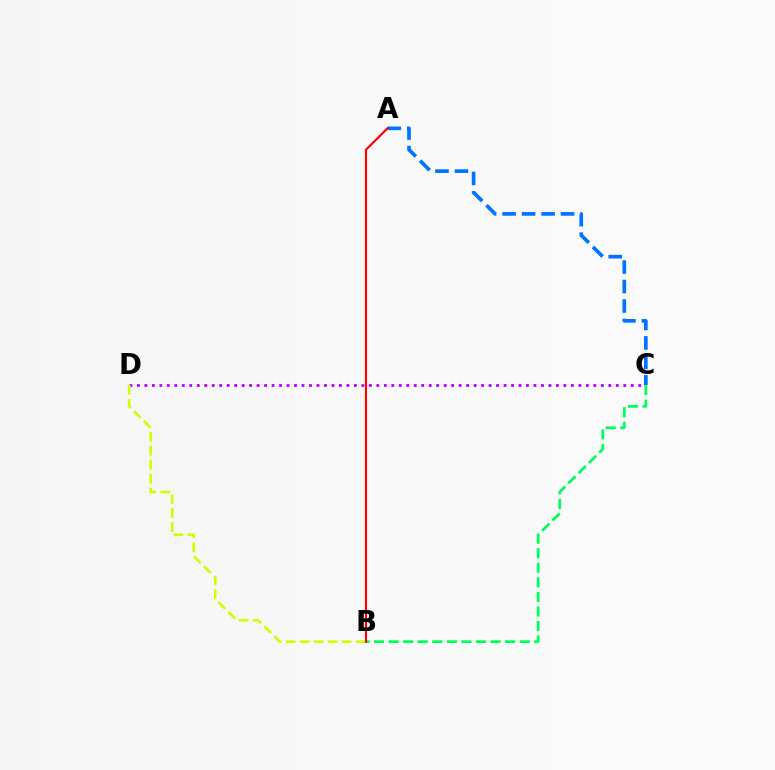{('C', 'D'): [{'color': '#b900ff', 'line_style': 'dotted', 'thickness': 2.03}], ('A', 'C'): [{'color': '#0074ff', 'line_style': 'dashed', 'thickness': 2.65}], ('B', 'D'): [{'color': '#d1ff00', 'line_style': 'dashed', 'thickness': 1.9}], ('B', 'C'): [{'color': '#00ff5c', 'line_style': 'dashed', 'thickness': 1.98}], ('A', 'B'): [{'color': '#ff0000', 'line_style': 'solid', 'thickness': 1.54}]}